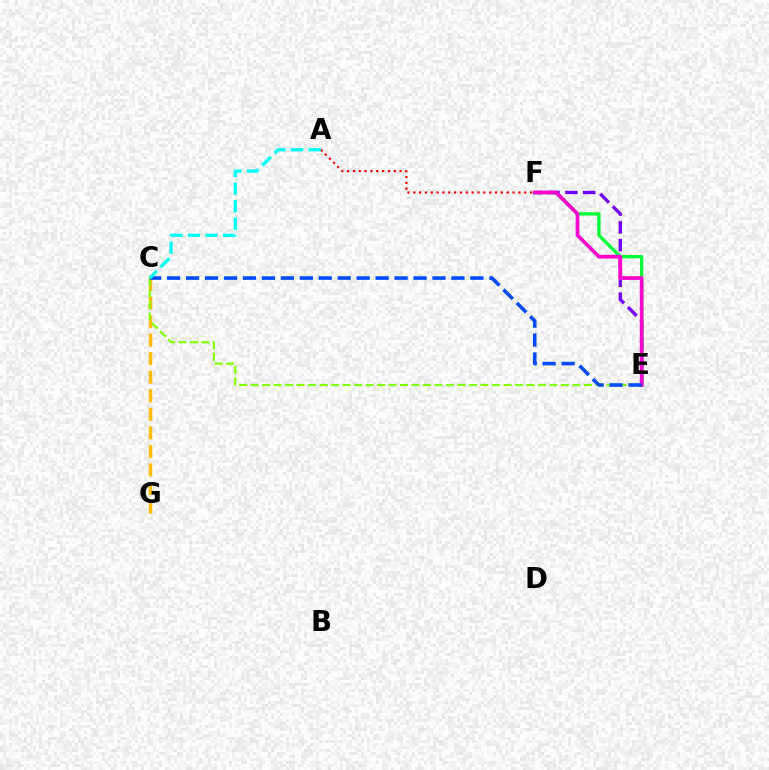{('C', 'G'): [{'color': '#ffbd00', 'line_style': 'dashed', 'thickness': 2.52}], ('E', 'F'): [{'color': '#00ff39', 'line_style': 'solid', 'thickness': 2.4}, {'color': '#7200ff', 'line_style': 'dashed', 'thickness': 2.42}, {'color': '#ff00cf', 'line_style': 'solid', 'thickness': 2.68}], ('C', 'E'): [{'color': '#84ff00', 'line_style': 'dashed', 'thickness': 1.56}, {'color': '#004bff', 'line_style': 'dashed', 'thickness': 2.58}], ('A', 'F'): [{'color': '#ff0000', 'line_style': 'dotted', 'thickness': 1.59}], ('A', 'C'): [{'color': '#00fff6', 'line_style': 'dashed', 'thickness': 2.39}]}